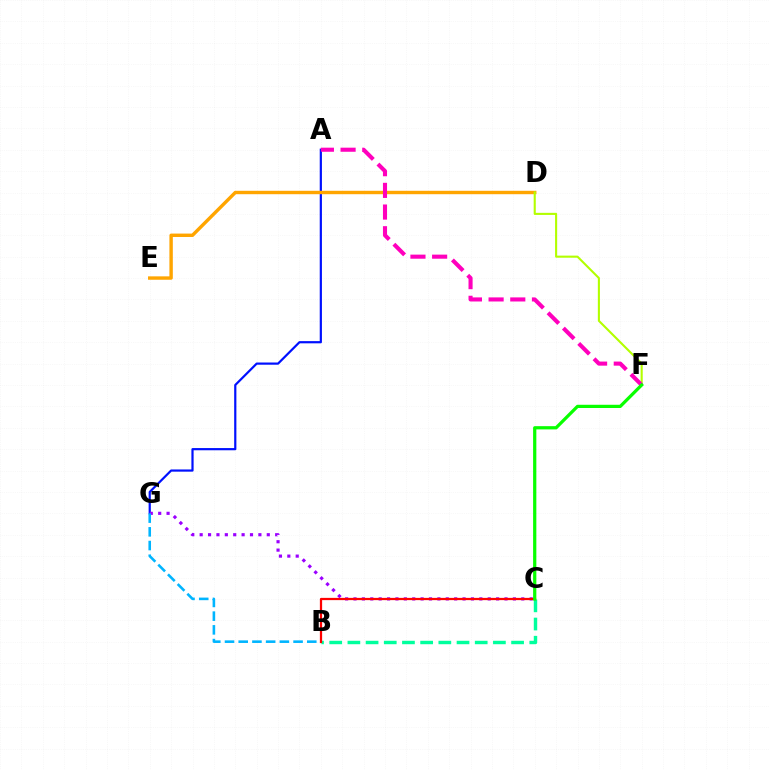{('A', 'G'): [{'color': '#0010ff', 'line_style': 'solid', 'thickness': 1.59}], ('C', 'G'): [{'color': '#9b00ff', 'line_style': 'dotted', 'thickness': 2.28}], ('D', 'E'): [{'color': '#ffa500', 'line_style': 'solid', 'thickness': 2.45}], ('B', 'G'): [{'color': '#00b5ff', 'line_style': 'dashed', 'thickness': 1.86}], ('D', 'F'): [{'color': '#b3ff00', 'line_style': 'solid', 'thickness': 1.51}], ('B', 'C'): [{'color': '#00ff9d', 'line_style': 'dashed', 'thickness': 2.47}, {'color': '#ff0000', 'line_style': 'solid', 'thickness': 1.62}], ('A', 'F'): [{'color': '#ff00bd', 'line_style': 'dashed', 'thickness': 2.95}], ('C', 'F'): [{'color': '#08ff00', 'line_style': 'solid', 'thickness': 2.33}]}